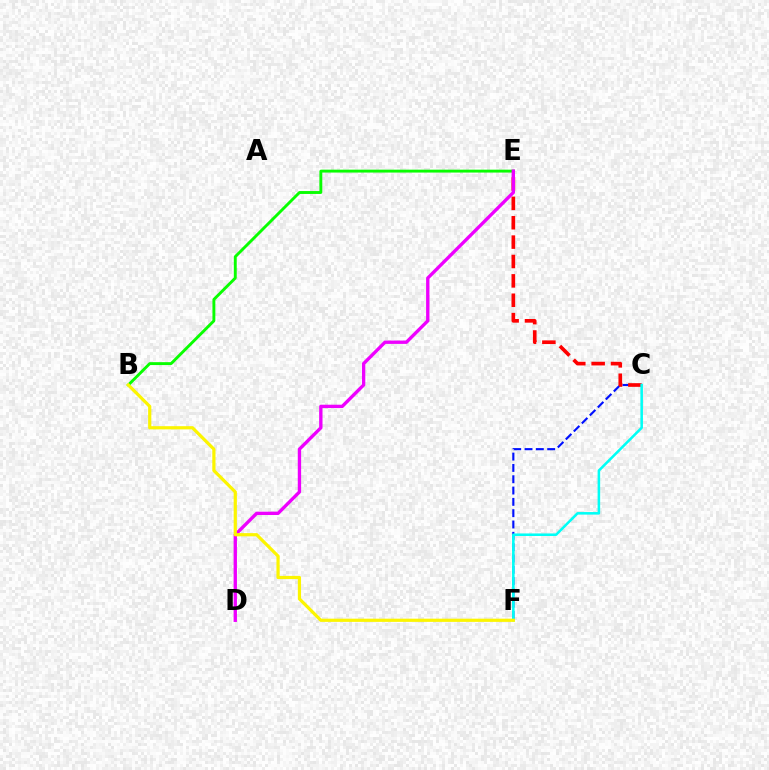{('B', 'E'): [{'color': '#08ff00', 'line_style': 'solid', 'thickness': 2.08}], ('C', 'F'): [{'color': '#0010ff', 'line_style': 'dashed', 'thickness': 1.54}, {'color': '#00fff6', 'line_style': 'solid', 'thickness': 1.84}], ('C', 'E'): [{'color': '#ff0000', 'line_style': 'dashed', 'thickness': 2.63}], ('D', 'E'): [{'color': '#ee00ff', 'line_style': 'solid', 'thickness': 2.41}], ('B', 'F'): [{'color': '#fcf500', 'line_style': 'solid', 'thickness': 2.31}]}